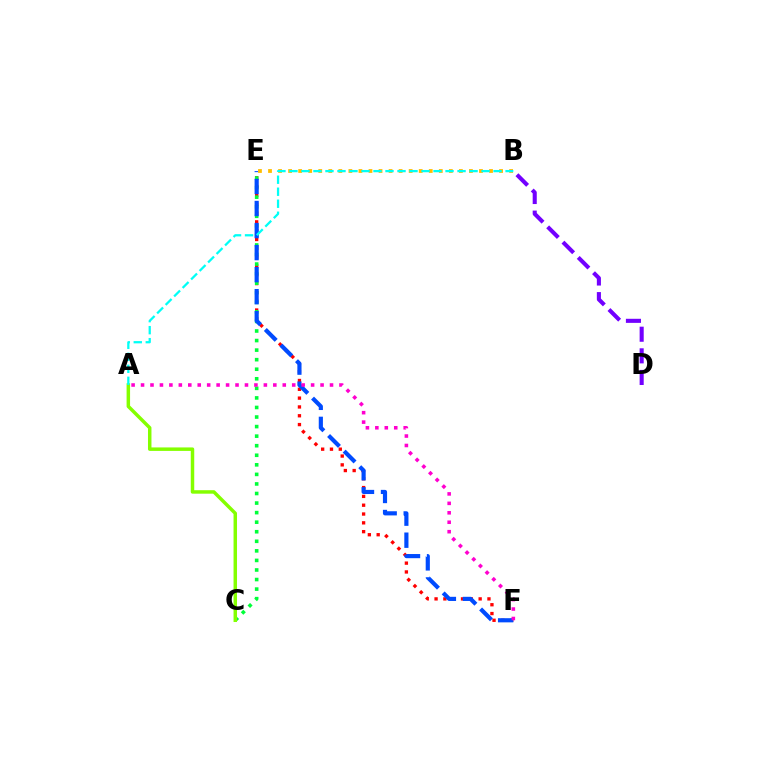{('E', 'F'): [{'color': '#ff0000', 'line_style': 'dotted', 'thickness': 2.4}, {'color': '#004bff', 'line_style': 'dashed', 'thickness': 2.99}], ('C', 'E'): [{'color': '#00ff39', 'line_style': 'dotted', 'thickness': 2.6}], ('B', 'E'): [{'color': '#ffbd00', 'line_style': 'dotted', 'thickness': 2.73}], ('A', 'F'): [{'color': '#ff00cf', 'line_style': 'dotted', 'thickness': 2.57}], ('A', 'C'): [{'color': '#84ff00', 'line_style': 'solid', 'thickness': 2.5}], ('A', 'B'): [{'color': '#00fff6', 'line_style': 'dashed', 'thickness': 1.63}], ('B', 'D'): [{'color': '#7200ff', 'line_style': 'dashed', 'thickness': 2.94}]}